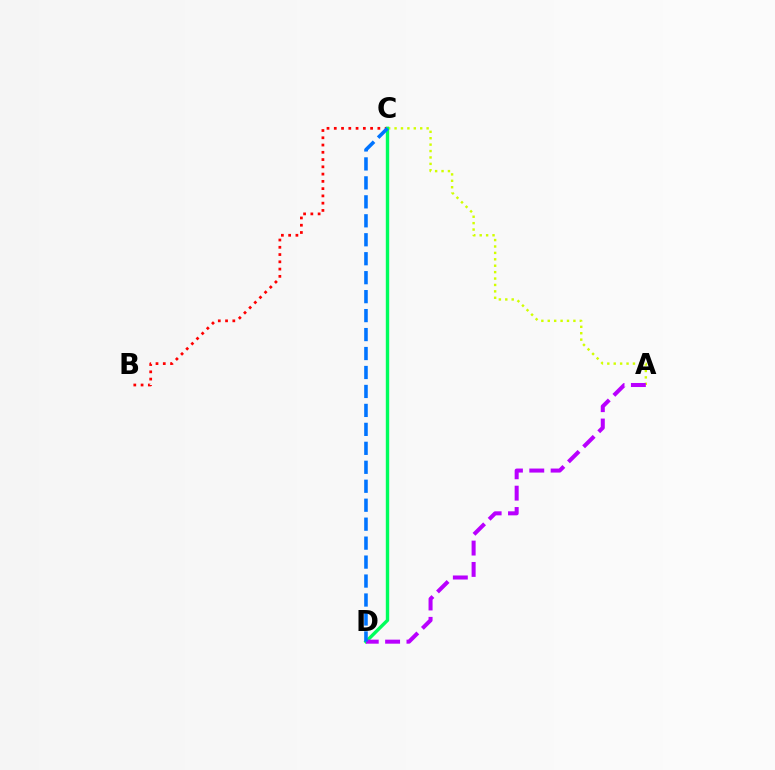{('A', 'C'): [{'color': '#d1ff00', 'line_style': 'dotted', 'thickness': 1.74}], ('B', 'C'): [{'color': '#ff0000', 'line_style': 'dotted', 'thickness': 1.97}], ('C', 'D'): [{'color': '#00ff5c', 'line_style': 'solid', 'thickness': 2.44}, {'color': '#0074ff', 'line_style': 'dashed', 'thickness': 2.58}], ('A', 'D'): [{'color': '#b900ff', 'line_style': 'dashed', 'thickness': 2.9}]}